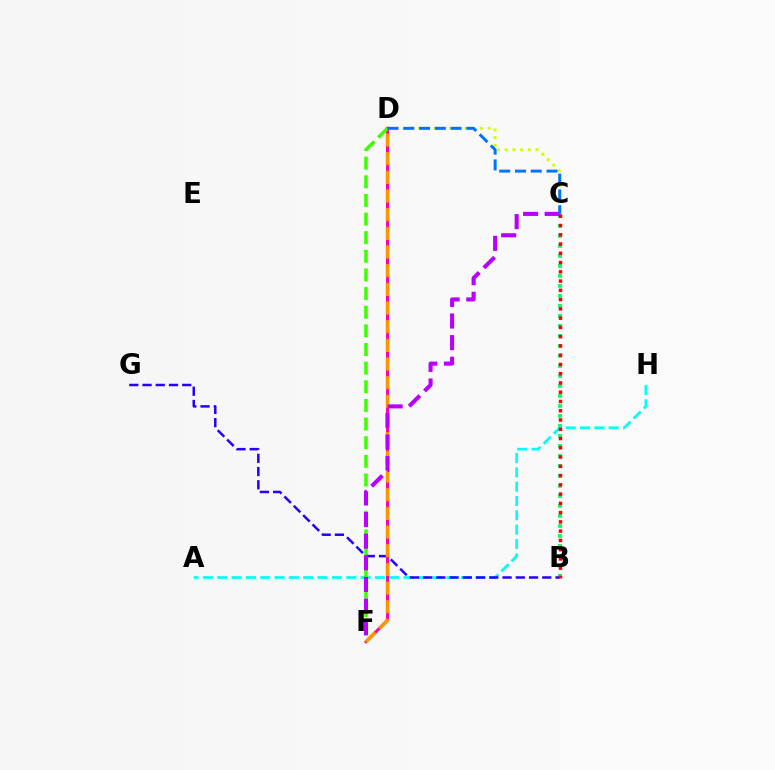{('C', 'D'): [{'color': '#d1ff00', 'line_style': 'dotted', 'thickness': 2.09}, {'color': '#0074ff', 'line_style': 'dashed', 'thickness': 2.14}], ('B', 'C'): [{'color': '#00ff5c', 'line_style': 'dotted', 'thickness': 2.72}, {'color': '#ff0000', 'line_style': 'dotted', 'thickness': 2.52}], ('A', 'H'): [{'color': '#00fff6', 'line_style': 'dashed', 'thickness': 1.95}], ('D', 'F'): [{'color': '#ff00ac', 'line_style': 'solid', 'thickness': 2.15}, {'color': '#3dff00', 'line_style': 'dashed', 'thickness': 2.53}, {'color': '#ff9400', 'line_style': 'dashed', 'thickness': 2.54}], ('B', 'G'): [{'color': '#2500ff', 'line_style': 'dashed', 'thickness': 1.8}], ('C', 'F'): [{'color': '#b900ff', 'line_style': 'dashed', 'thickness': 2.94}]}